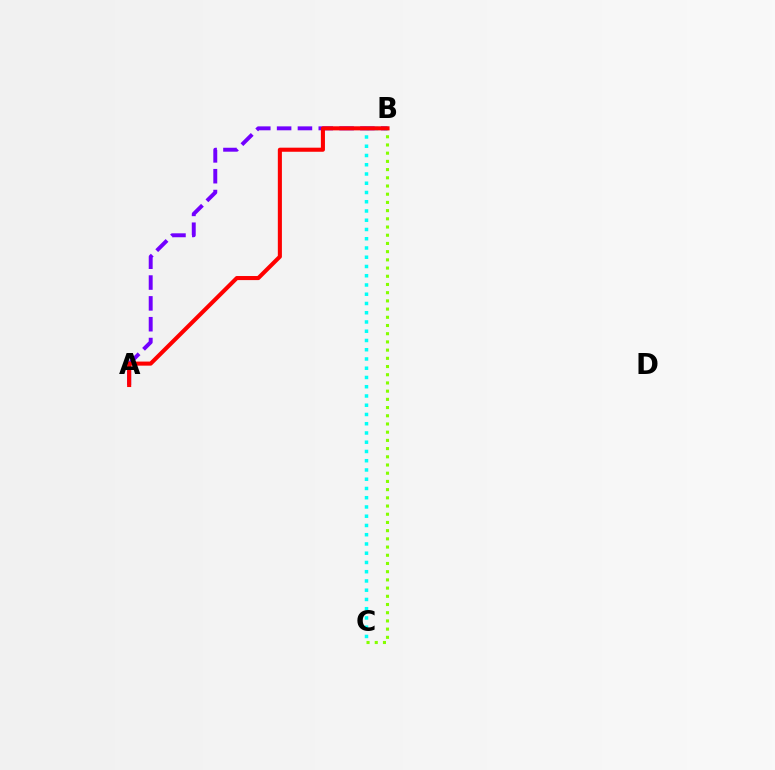{('A', 'B'): [{'color': '#7200ff', 'line_style': 'dashed', 'thickness': 2.83}, {'color': '#ff0000', 'line_style': 'solid', 'thickness': 2.93}], ('B', 'C'): [{'color': '#84ff00', 'line_style': 'dotted', 'thickness': 2.23}, {'color': '#00fff6', 'line_style': 'dotted', 'thickness': 2.51}]}